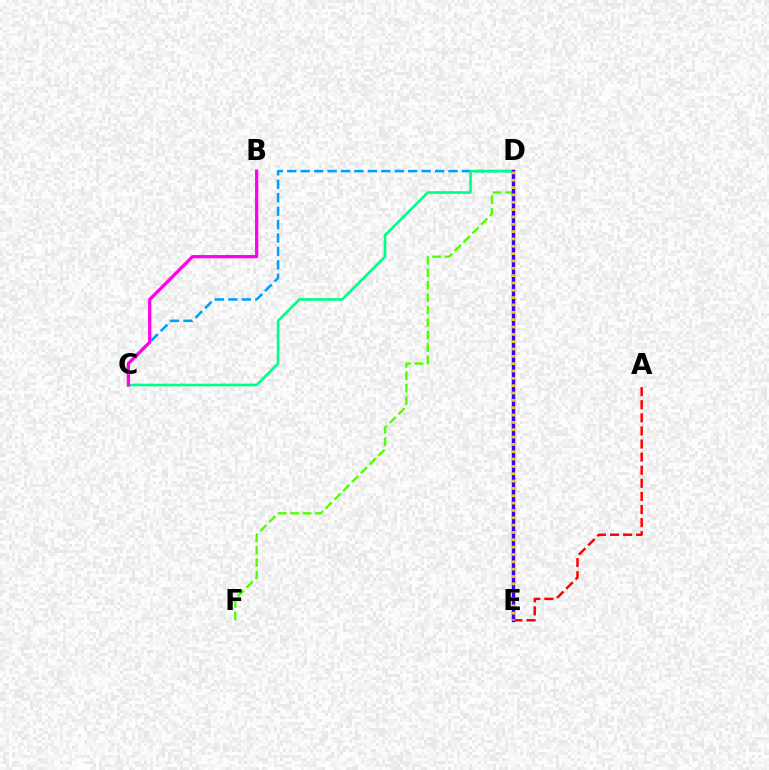{('C', 'D'): [{'color': '#009eff', 'line_style': 'dashed', 'thickness': 1.83}, {'color': '#00ff86', 'line_style': 'solid', 'thickness': 1.89}], ('D', 'F'): [{'color': '#4fff00', 'line_style': 'dashed', 'thickness': 1.69}], ('B', 'C'): [{'color': '#ff00ed', 'line_style': 'solid', 'thickness': 2.33}], ('A', 'E'): [{'color': '#ff0000', 'line_style': 'dashed', 'thickness': 1.78}], ('D', 'E'): [{'color': '#3700ff', 'line_style': 'solid', 'thickness': 2.49}, {'color': '#ffd500', 'line_style': 'dotted', 'thickness': 1.99}]}